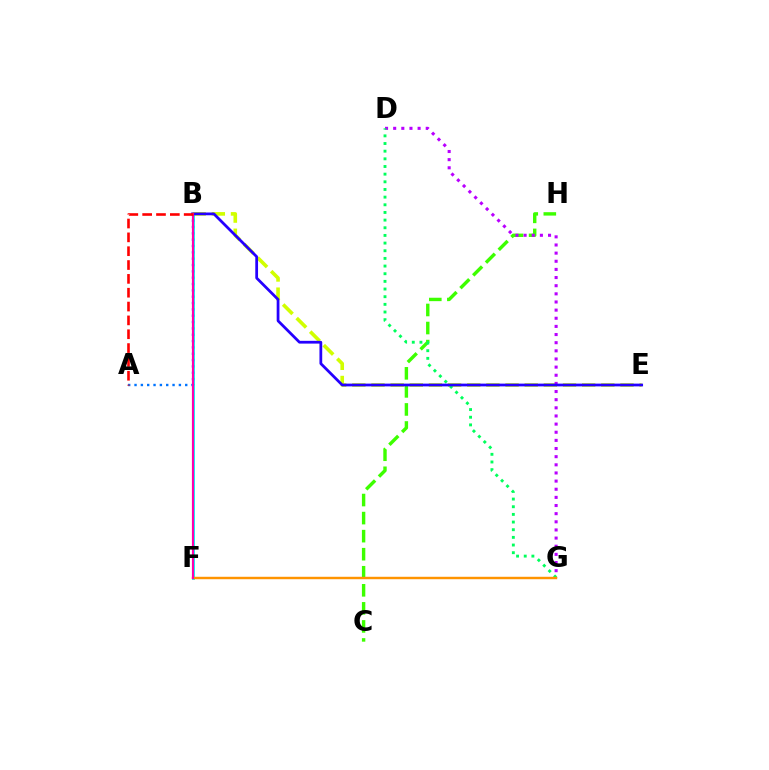{('C', 'H'): [{'color': '#3dff00', 'line_style': 'dashed', 'thickness': 2.45}], ('B', 'E'): [{'color': '#d1ff00', 'line_style': 'dashed', 'thickness': 2.6}, {'color': '#2500ff', 'line_style': 'solid', 'thickness': 1.99}], ('B', 'F'): [{'color': '#00fff6', 'line_style': 'solid', 'thickness': 2.07}, {'color': '#ff00ac', 'line_style': 'solid', 'thickness': 1.57}], ('D', 'G'): [{'color': '#b900ff', 'line_style': 'dotted', 'thickness': 2.21}, {'color': '#00ff5c', 'line_style': 'dotted', 'thickness': 2.08}], ('A', 'B'): [{'color': '#0074ff', 'line_style': 'dotted', 'thickness': 1.72}, {'color': '#ff0000', 'line_style': 'dashed', 'thickness': 1.88}], ('F', 'G'): [{'color': '#ff9400', 'line_style': 'solid', 'thickness': 1.75}]}